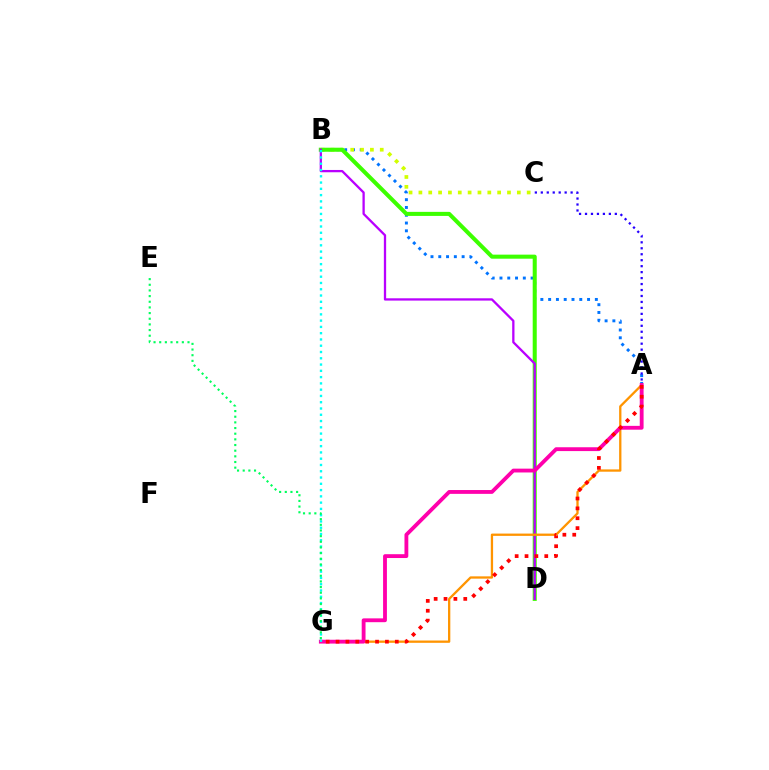{('A', 'B'): [{'color': '#0074ff', 'line_style': 'dotted', 'thickness': 2.11}], ('A', 'C'): [{'color': '#2500ff', 'line_style': 'dotted', 'thickness': 1.62}], ('B', 'C'): [{'color': '#d1ff00', 'line_style': 'dotted', 'thickness': 2.67}], ('B', 'D'): [{'color': '#3dff00', 'line_style': 'solid', 'thickness': 2.91}, {'color': '#b900ff', 'line_style': 'solid', 'thickness': 1.65}], ('A', 'G'): [{'color': '#ff9400', 'line_style': 'solid', 'thickness': 1.65}, {'color': '#ff00ac', 'line_style': 'solid', 'thickness': 2.76}, {'color': '#ff0000', 'line_style': 'dotted', 'thickness': 2.68}], ('B', 'G'): [{'color': '#00fff6', 'line_style': 'dotted', 'thickness': 1.71}], ('E', 'G'): [{'color': '#00ff5c', 'line_style': 'dotted', 'thickness': 1.54}]}